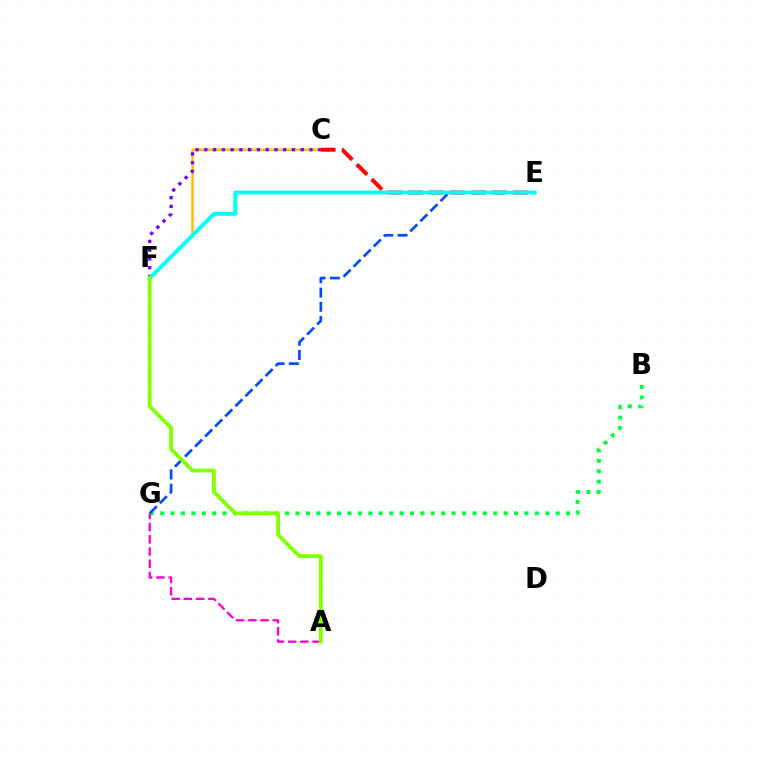{('C', 'F'): [{'color': '#ffbd00', 'line_style': 'solid', 'thickness': 1.72}, {'color': '#7200ff', 'line_style': 'dotted', 'thickness': 2.38}], ('C', 'E'): [{'color': '#ff0000', 'line_style': 'dashed', 'thickness': 2.85}], ('B', 'G'): [{'color': '#00ff39', 'line_style': 'dotted', 'thickness': 2.83}], ('A', 'G'): [{'color': '#ff00cf', 'line_style': 'dashed', 'thickness': 1.66}], ('E', 'G'): [{'color': '#004bff', 'line_style': 'dashed', 'thickness': 1.94}], ('E', 'F'): [{'color': '#00fff6', 'line_style': 'solid', 'thickness': 2.77}], ('A', 'F'): [{'color': '#84ff00', 'line_style': 'solid', 'thickness': 2.77}]}